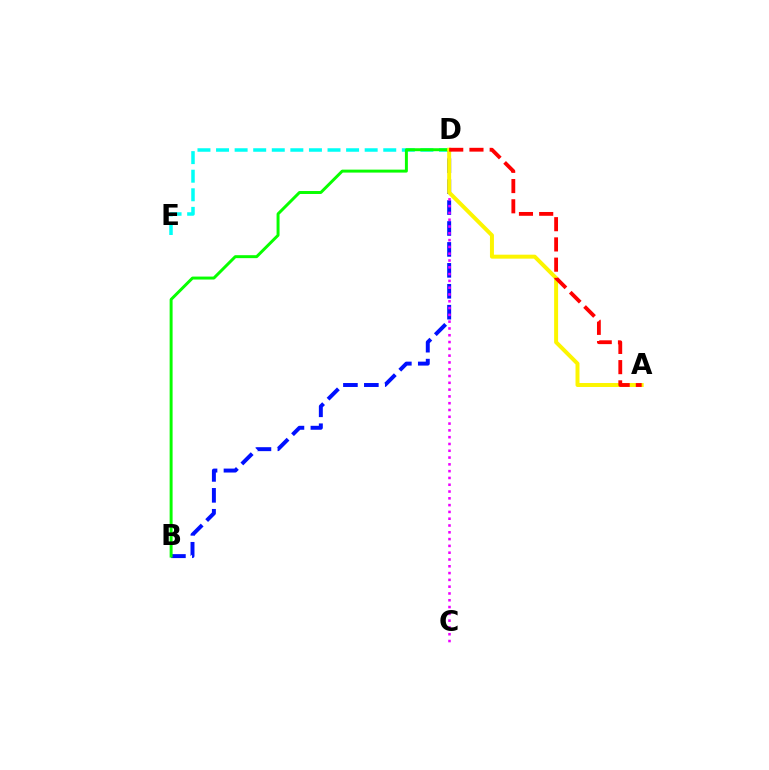{('D', 'E'): [{'color': '#00fff6', 'line_style': 'dashed', 'thickness': 2.52}], ('B', 'D'): [{'color': '#0010ff', 'line_style': 'dashed', 'thickness': 2.84}, {'color': '#08ff00', 'line_style': 'solid', 'thickness': 2.13}], ('C', 'D'): [{'color': '#ee00ff', 'line_style': 'dotted', 'thickness': 1.85}], ('A', 'D'): [{'color': '#fcf500', 'line_style': 'solid', 'thickness': 2.86}, {'color': '#ff0000', 'line_style': 'dashed', 'thickness': 2.75}]}